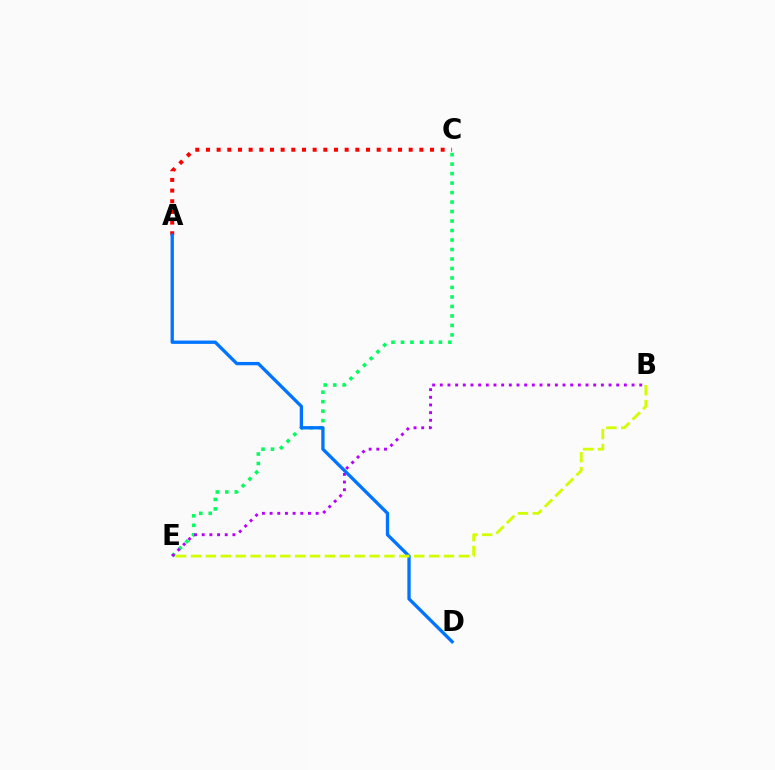{('C', 'E'): [{'color': '#00ff5c', 'line_style': 'dotted', 'thickness': 2.58}], ('A', 'C'): [{'color': '#ff0000', 'line_style': 'dotted', 'thickness': 2.9}], ('A', 'D'): [{'color': '#0074ff', 'line_style': 'solid', 'thickness': 2.38}], ('B', 'E'): [{'color': '#b900ff', 'line_style': 'dotted', 'thickness': 2.08}, {'color': '#d1ff00', 'line_style': 'dashed', 'thickness': 2.02}]}